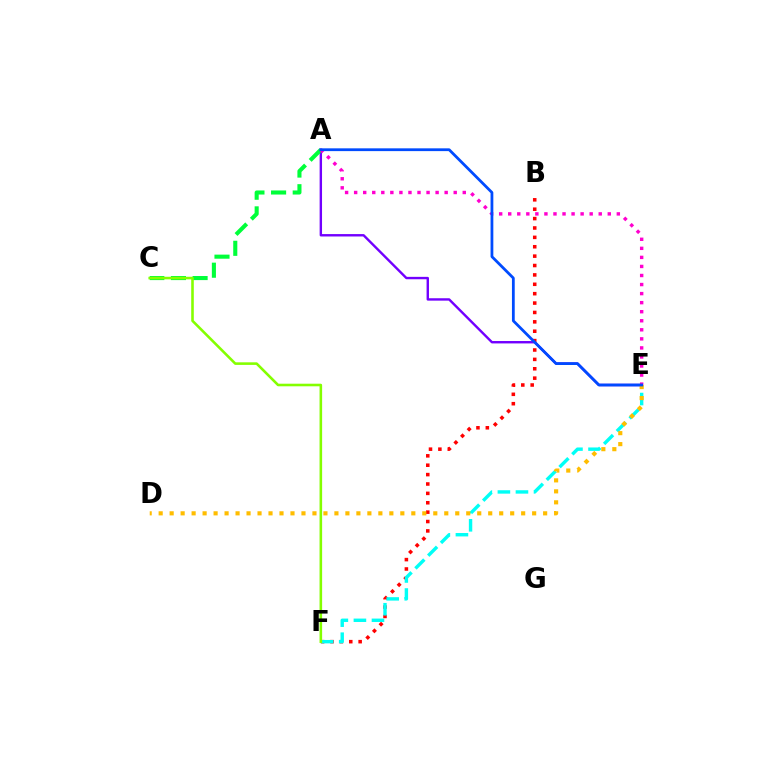{('A', 'E'): [{'color': '#7200ff', 'line_style': 'solid', 'thickness': 1.73}, {'color': '#ff00cf', 'line_style': 'dotted', 'thickness': 2.46}, {'color': '#004bff', 'line_style': 'solid', 'thickness': 2.0}], ('A', 'C'): [{'color': '#00ff39', 'line_style': 'dashed', 'thickness': 2.94}], ('B', 'F'): [{'color': '#ff0000', 'line_style': 'dotted', 'thickness': 2.55}], ('E', 'F'): [{'color': '#00fff6', 'line_style': 'dashed', 'thickness': 2.45}], ('D', 'E'): [{'color': '#ffbd00', 'line_style': 'dotted', 'thickness': 2.98}], ('C', 'F'): [{'color': '#84ff00', 'line_style': 'solid', 'thickness': 1.86}]}